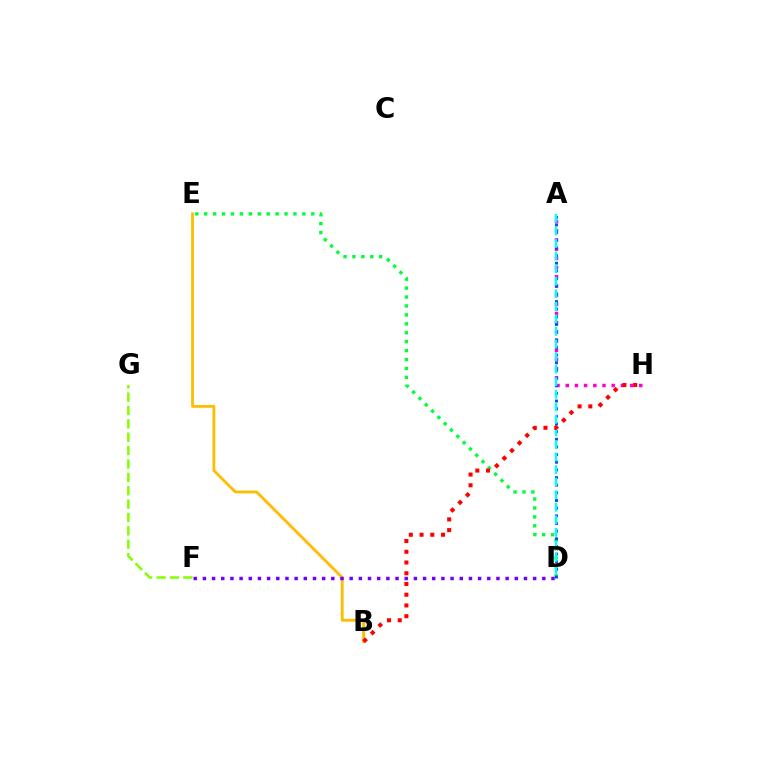{('F', 'G'): [{'color': '#84ff00', 'line_style': 'dashed', 'thickness': 1.82}], ('B', 'E'): [{'color': '#ffbd00', 'line_style': 'solid', 'thickness': 2.03}], ('D', 'E'): [{'color': '#00ff39', 'line_style': 'dotted', 'thickness': 2.42}], ('A', 'H'): [{'color': '#ff00cf', 'line_style': 'dotted', 'thickness': 2.5}], ('A', 'D'): [{'color': '#004bff', 'line_style': 'dotted', 'thickness': 2.08}, {'color': '#00fff6', 'line_style': 'dashed', 'thickness': 1.71}], ('D', 'F'): [{'color': '#7200ff', 'line_style': 'dotted', 'thickness': 2.49}], ('B', 'H'): [{'color': '#ff0000', 'line_style': 'dotted', 'thickness': 2.92}]}